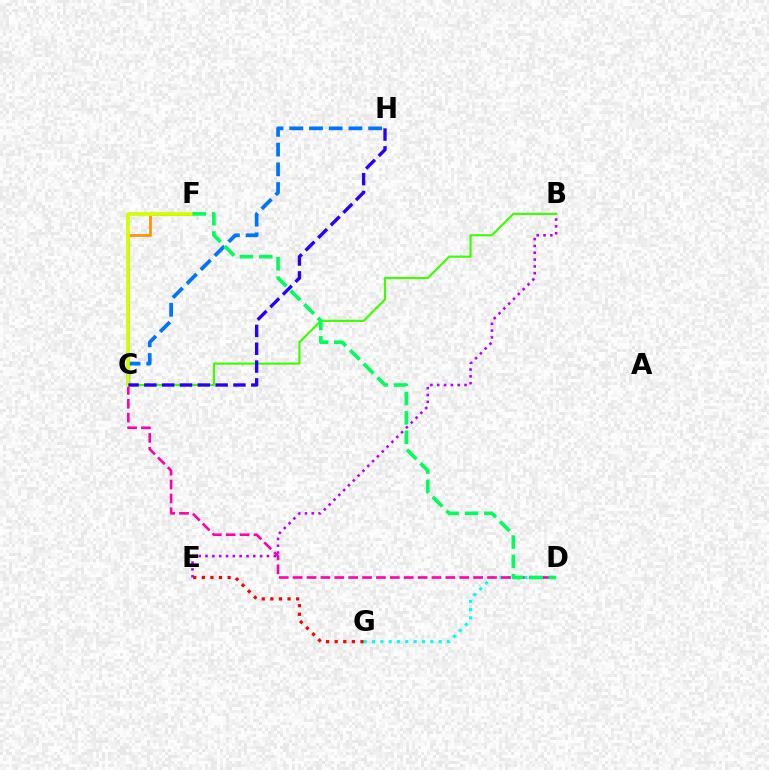{('D', 'G'): [{'color': '#00fff6', 'line_style': 'dotted', 'thickness': 2.26}], ('E', 'G'): [{'color': '#ff0000', 'line_style': 'dotted', 'thickness': 2.34}], ('C', 'D'): [{'color': '#ff00ac', 'line_style': 'dashed', 'thickness': 1.89}], ('B', 'C'): [{'color': '#3dff00', 'line_style': 'solid', 'thickness': 1.57}], ('C', 'F'): [{'color': '#ff9400', 'line_style': 'solid', 'thickness': 2.02}, {'color': '#d1ff00', 'line_style': 'solid', 'thickness': 2.67}], ('C', 'H'): [{'color': '#0074ff', 'line_style': 'dashed', 'thickness': 2.68}, {'color': '#2500ff', 'line_style': 'dashed', 'thickness': 2.42}], ('B', 'E'): [{'color': '#b900ff', 'line_style': 'dotted', 'thickness': 1.85}], ('D', 'F'): [{'color': '#00ff5c', 'line_style': 'dashed', 'thickness': 2.63}]}